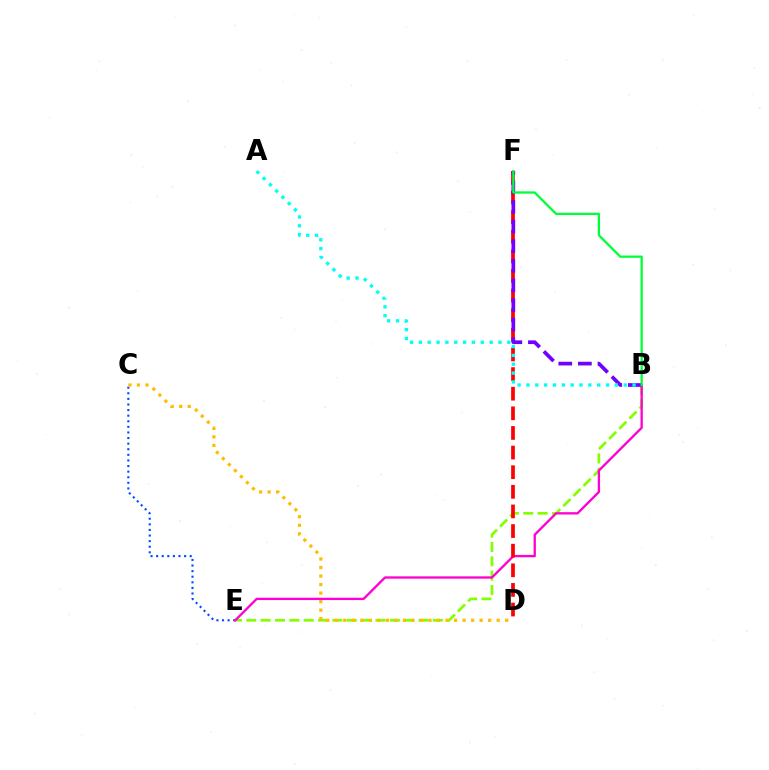{('B', 'E'): [{'color': '#84ff00', 'line_style': 'dashed', 'thickness': 1.95}, {'color': '#ff00cf', 'line_style': 'solid', 'thickness': 1.67}], ('C', 'E'): [{'color': '#004bff', 'line_style': 'dotted', 'thickness': 1.52}], ('C', 'D'): [{'color': '#ffbd00', 'line_style': 'dotted', 'thickness': 2.32}], ('D', 'F'): [{'color': '#ff0000', 'line_style': 'dashed', 'thickness': 2.67}], ('B', 'F'): [{'color': '#7200ff', 'line_style': 'dashed', 'thickness': 2.66}, {'color': '#00ff39', 'line_style': 'solid', 'thickness': 1.64}], ('A', 'B'): [{'color': '#00fff6', 'line_style': 'dotted', 'thickness': 2.4}]}